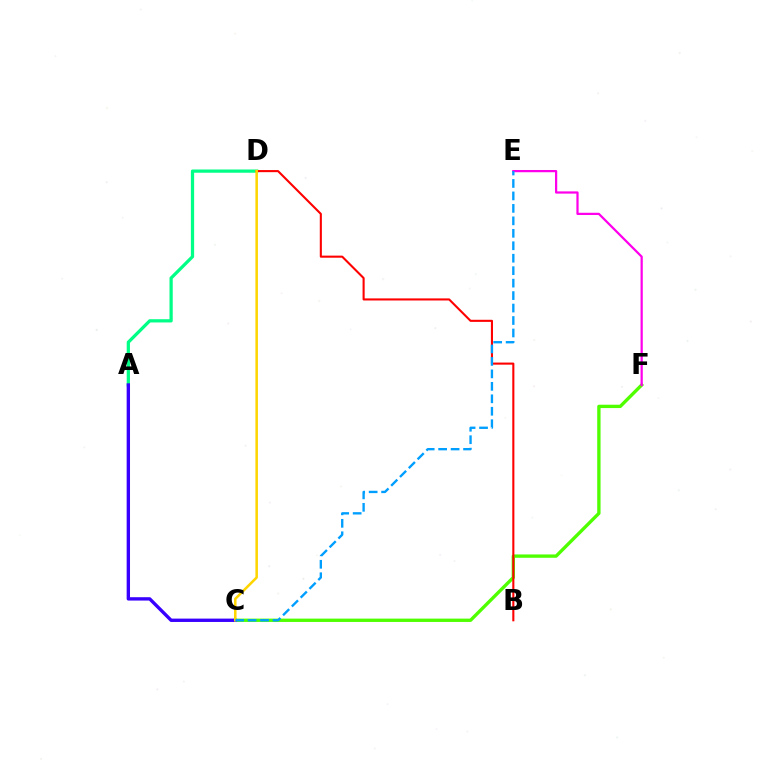{('C', 'F'): [{'color': '#4fff00', 'line_style': 'solid', 'thickness': 2.4}], ('E', 'F'): [{'color': '#ff00ed', 'line_style': 'solid', 'thickness': 1.61}], ('A', 'D'): [{'color': '#00ff86', 'line_style': 'solid', 'thickness': 2.34}], ('B', 'D'): [{'color': '#ff0000', 'line_style': 'solid', 'thickness': 1.51}], ('A', 'C'): [{'color': '#3700ff', 'line_style': 'solid', 'thickness': 2.42}], ('C', 'D'): [{'color': '#ffd500', 'line_style': 'solid', 'thickness': 1.82}], ('C', 'E'): [{'color': '#009eff', 'line_style': 'dashed', 'thickness': 1.69}]}